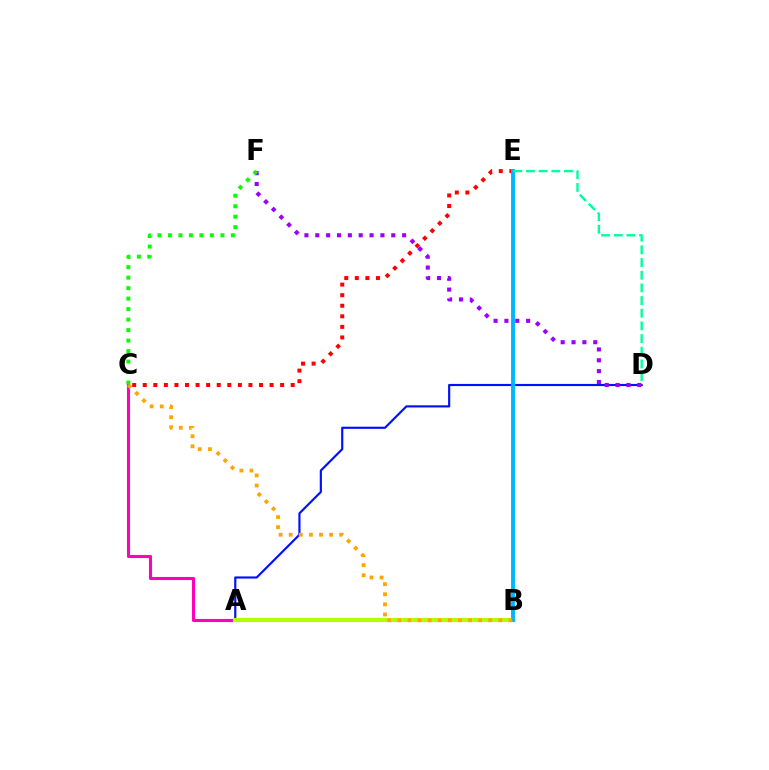{('A', 'D'): [{'color': '#0010ff', 'line_style': 'solid', 'thickness': 1.55}], ('A', 'C'): [{'color': '#ff00bd', 'line_style': 'solid', 'thickness': 2.22}], ('C', 'E'): [{'color': '#ff0000', 'line_style': 'dotted', 'thickness': 2.87}], ('D', 'F'): [{'color': '#9b00ff', 'line_style': 'dotted', 'thickness': 2.95}], ('A', 'B'): [{'color': '#b3ff00', 'line_style': 'solid', 'thickness': 2.99}], ('B', 'E'): [{'color': '#00b5ff', 'line_style': 'solid', 'thickness': 2.8}], ('C', 'F'): [{'color': '#08ff00', 'line_style': 'dotted', 'thickness': 2.85}], ('B', 'C'): [{'color': '#ffa500', 'line_style': 'dotted', 'thickness': 2.74}], ('D', 'E'): [{'color': '#00ff9d', 'line_style': 'dashed', 'thickness': 1.72}]}